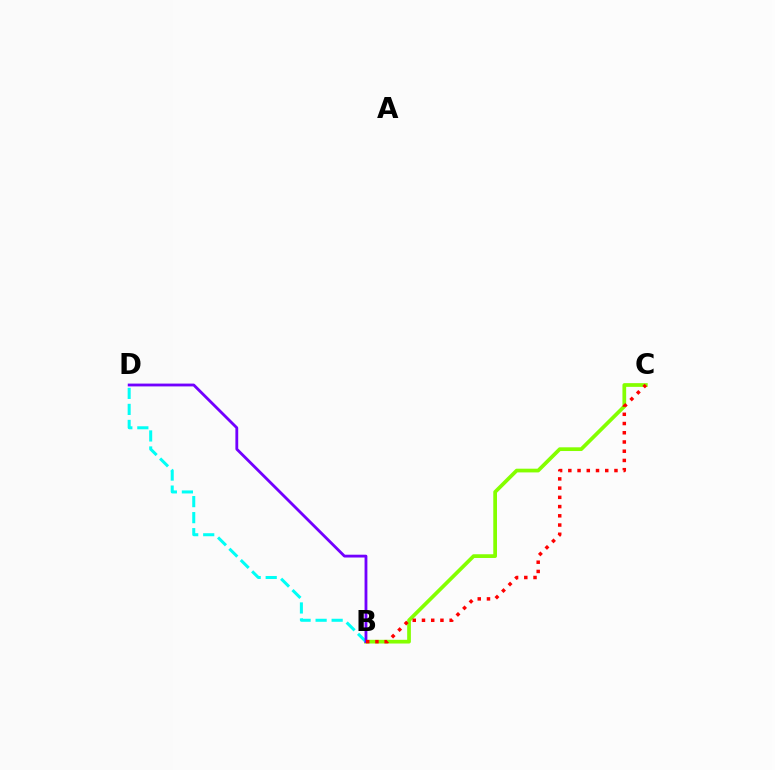{('B', 'C'): [{'color': '#84ff00', 'line_style': 'solid', 'thickness': 2.68}, {'color': '#ff0000', 'line_style': 'dotted', 'thickness': 2.51}], ('B', 'D'): [{'color': '#00fff6', 'line_style': 'dashed', 'thickness': 2.18}, {'color': '#7200ff', 'line_style': 'solid', 'thickness': 2.03}]}